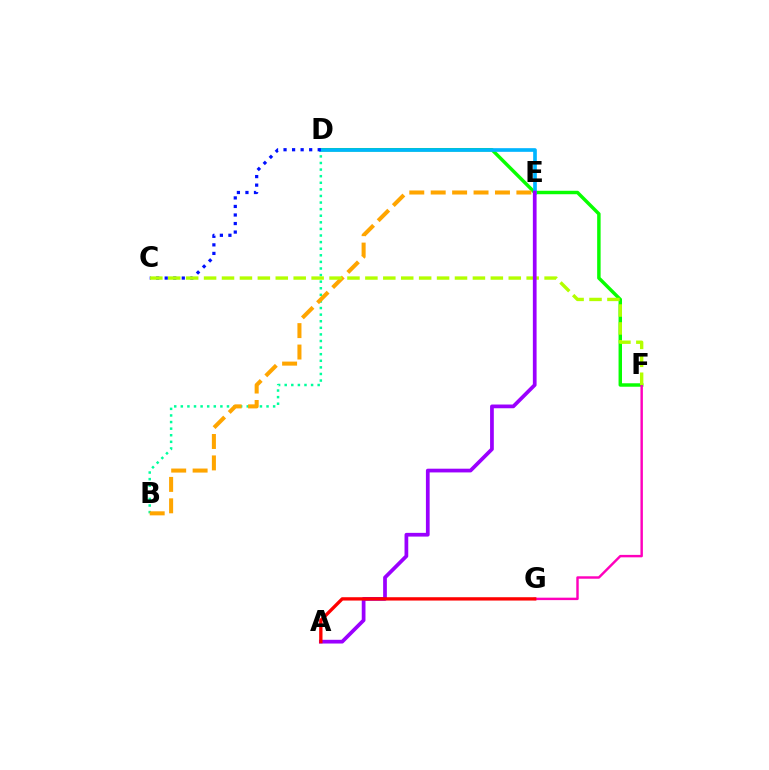{('D', 'F'): [{'color': '#08ff00', 'line_style': 'solid', 'thickness': 2.49}], ('F', 'G'): [{'color': '#ff00bd', 'line_style': 'solid', 'thickness': 1.76}], ('B', 'D'): [{'color': '#00ff9d', 'line_style': 'dotted', 'thickness': 1.79}], ('D', 'E'): [{'color': '#00b5ff', 'line_style': 'solid', 'thickness': 2.63}], ('C', 'D'): [{'color': '#0010ff', 'line_style': 'dotted', 'thickness': 2.32}], ('B', 'E'): [{'color': '#ffa500', 'line_style': 'dashed', 'thickness': 2.91}], ('C', 'F'): [{'color': '#b3ff00', 'line_style': 'dashed', 'thickness': 2.43}], ('A', 'E'): [{'color': '#9b00ff', 'line_style': 'solid', 'thickness': 2.68}], ('A', 'G'): [{'color': '#ff0000', 'line_style': 'solid', 'thickness': 2.4}]}